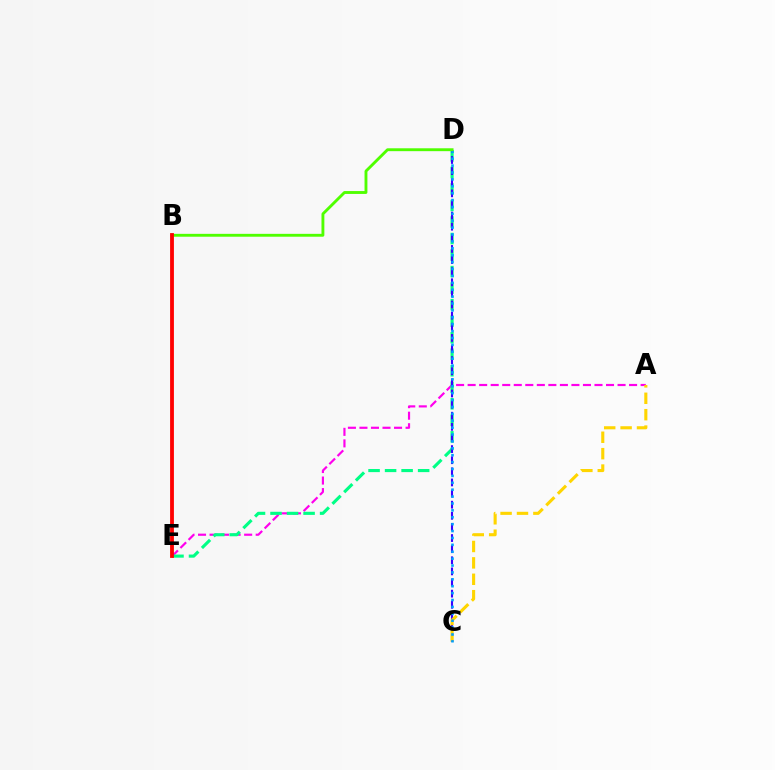{('A', 'E'): [{'color': '#ff00ed', 'line_style': 'dashed', 'thickness': 1.57}], ('D', 'E'): [{'color': '#00ff86', 'line_style': 'dashed', 'thickness': 2.24}], ('C', 'D'): [{'color': '#3700ff', 'line_style': 'dashed', 'thickness': 1.51}, {'color': '#009eff', 'line_style': 'dotted', 'thickness': 1.87}], ('A', 'C'): [{'color': '#ffd500', 'line_style': 'dashed', 'thickness': 2.23}], ('B', 'D'): [{'color': '#4fff00', 'line_style': 'solid', 'thickness': 2.07}], ('B', 'E'): [{'color': '#ff0000', 'line_style': 'solid', 'thickness': 2.75}]}